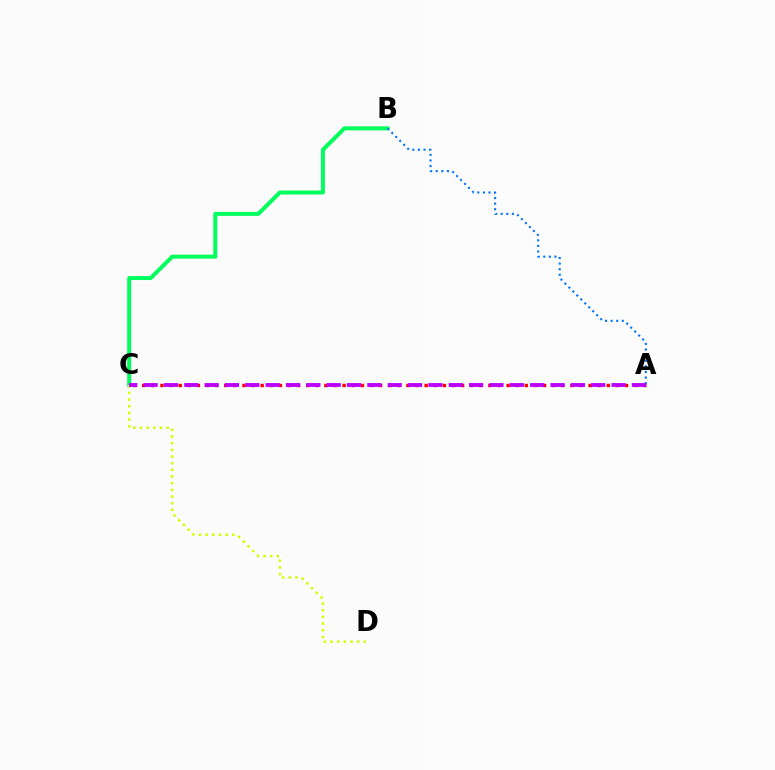{('A', 'C'): [{'color': '#ff0000', 'line_style': 'dotted', 'thickness': 2.48}, {'color': '#b900ff', 'line_style': 'dashed', 'thickness': 2.76}], ('B', 'C'): [{'color': '#00ff5c', 'line_style': 'solid', 'thickness': 2.88}], ('A', 'B'): [{'color': '#0074ff', 'line_style': 'dotted', 'thickness': 1.52}], ('C', 'D'): [{'color': '#d1ff00', 'line_style': 'dotted', 'thickness': 1.81}]}